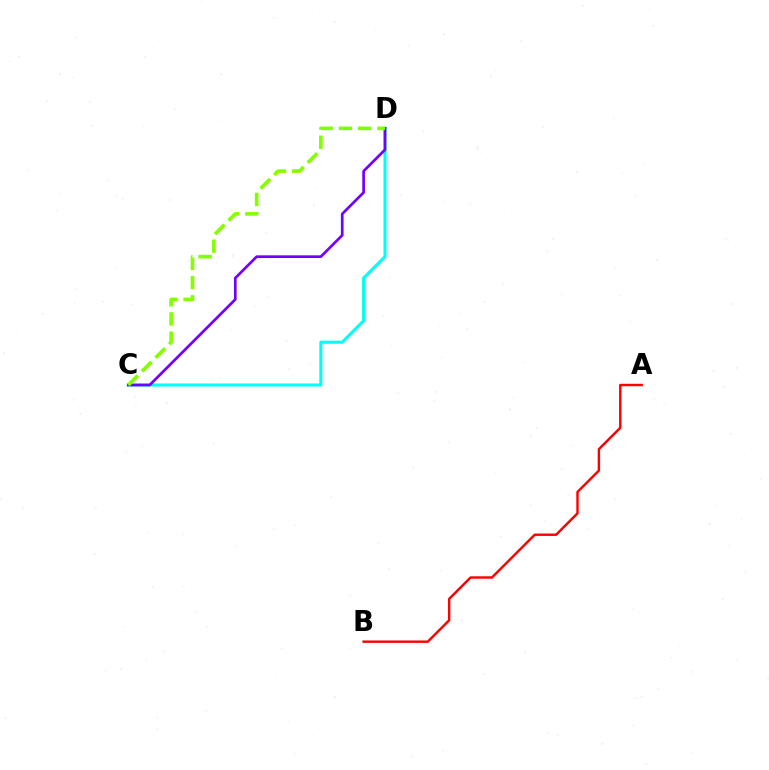{('C', 'D'): [{'color': '#00fff6', 'line_style': 'solid', 'thickness': 2.21}, {'color': '#7200ff', 'line_style': 'solid', 'thickness': 1.94}, {'color': '#84ff00', 'line_style': 'dashed', 'thickness': 2.62}], ('A', 'B'): [{'color': '#ff0000', 'line_style': 'solid', 'thickness': 1.74}]}